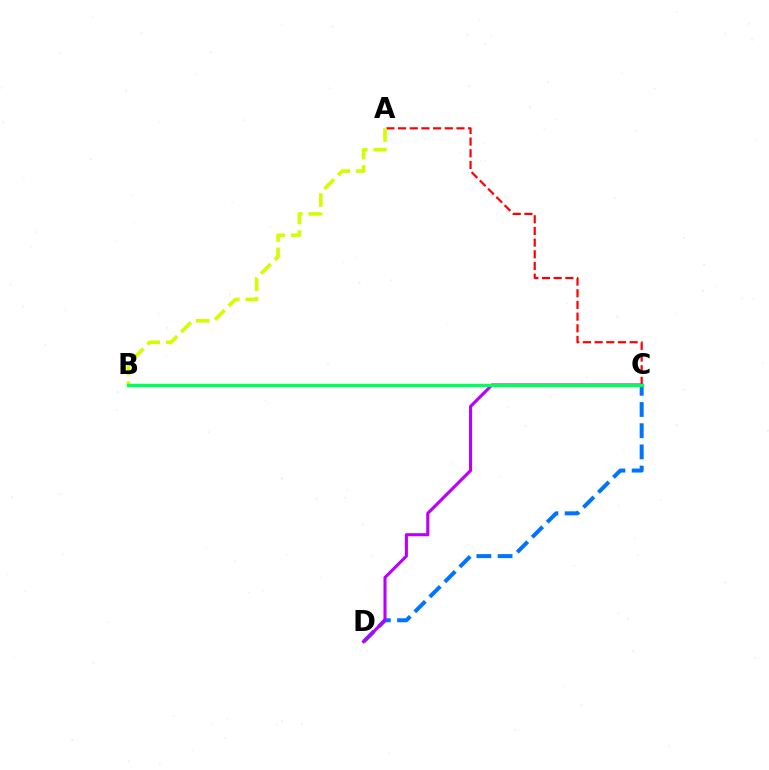{('A', 'C'): [{'color': '#ff0000', 'line_style': 'dashed', 'thickness': 1.59}], ('C', 'D'): [{'color': '#0074ff', 'line_style': 'dashed', 'thickness': 2.88}, {'color': '#b900ff', 'line_style': 'solid', 'thickness': 2.22}], ('A', 'B'): [{'color': '#d1ff00', 'line_style': 'dashed', 'thickness': 2.64}], ('B', 'C'): [{'color': '#00ff5c', 'line_style': 'solid', 'thickness': 2.43}]}